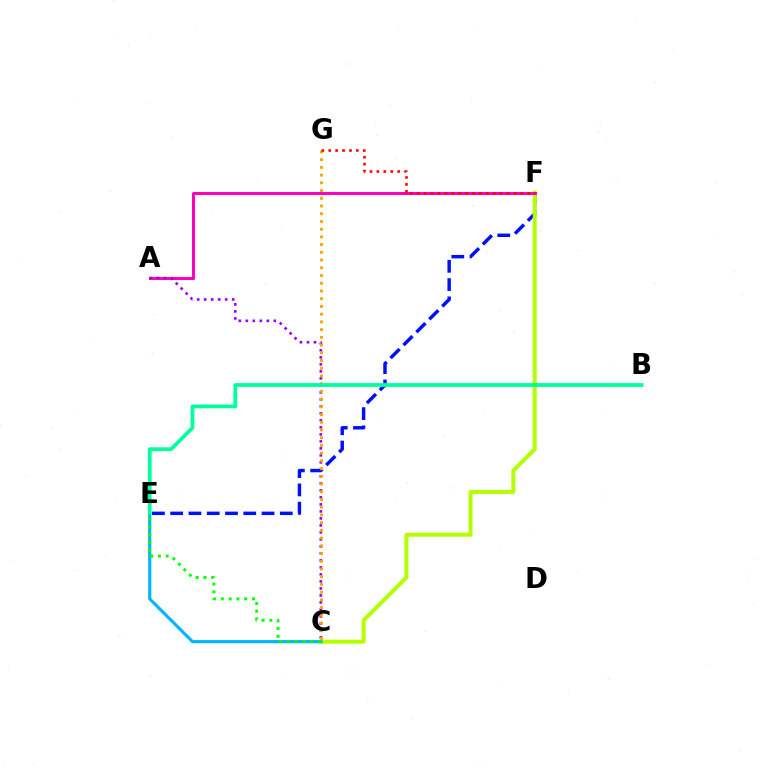{('E', 'F'): [{'color': '#0010ff', 'line_style': 'dashed', 'thickness': 2.48}], ('C', 'F'): [{'color': '#b3ff00', 'line_style': 'solid', 'thickness': 2.89}], ('C', 'E'): [{'color': '#00b5ff', 'line_style': 'solid', 'thickness': 2.28}, {'color': '#08ff00', 'line_style': 'dotted', 'thickness': 2.11}], ('A', 'F'): [{'color': '#ff00bd', 'line_style': 'solid', 'thickness': 2.15}], ('A', 'C'): [{'color': '#9b00ff', 'line_style': 'dotted', 'thickness': 1.9}], ('C', 'G'): [{'color': '#ffa500', 'line_style': 'dotted', 'thickness': 2.1}], ('F', 'G'): [{'color': '#ff0000', 'line_style': 'dotted', 'thickness': 1.88}], ('B', 'E'): [{'color': '#00ff9d', 'line_style': 'solid', 'thickness': 2.72}]}